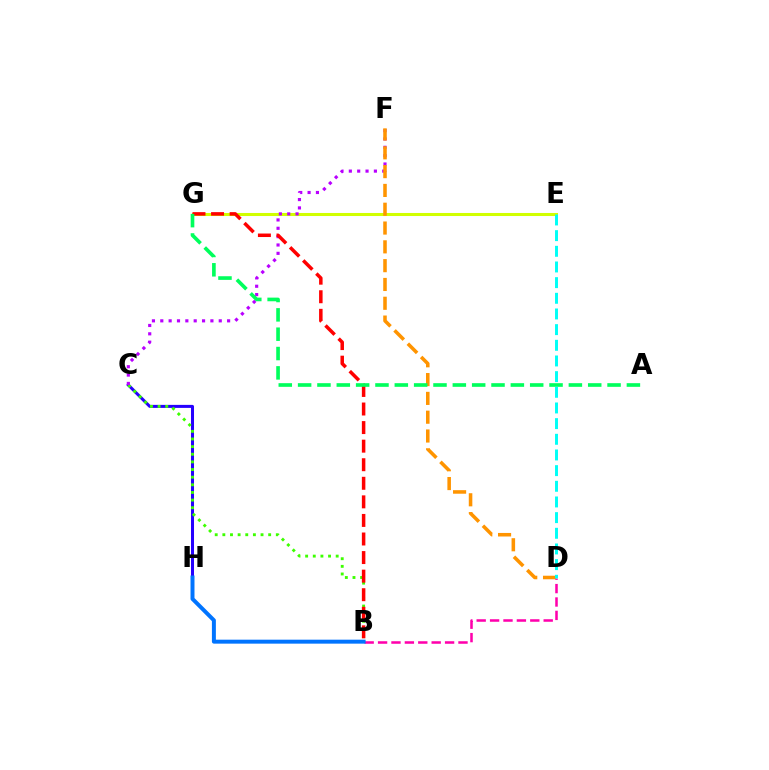{('B', 'D'): [{'color': '#ff00ac', 'line_style': 'dashed', 'thickness': 1.82}], ('E', 'G'): [{'color': '#d1ff00', 'line_style': 'solid', 'thickness': 2.2}], ('C', 'H'): [{'color': '#2500ff', 'line_style': 'solid', 'thickness': 2.17}], ('B', 'C'): [{'color': '#3dff00', 'line_style': 'dotted', 'thickness': 2.08}], ('C', 'F'): [{'color': '#b900ff', 'line_style': 'dotted', 'thickness': 2.27}], ('D', 'F'): [{'color': '#ff9400', 'line_style': 'dashed', 'thickness': 2.55}], ('B', 'G'): [{'color': '#ff0000', 'line_style': 'dashed', 'thickness': 2.52}], ('A', 'G'): [{'color': '#00ff5c', 'line_style': 'dashed', 'thickness': 2.63}], ('B', 'H'): [{'color': '#0074ff', 'line_style': 'solid', 'thickness': 2.86}], ('D', 'E'): [{'color': '#00fff6', 'line_style': 'dashed', 'thickness': 2.13}]}